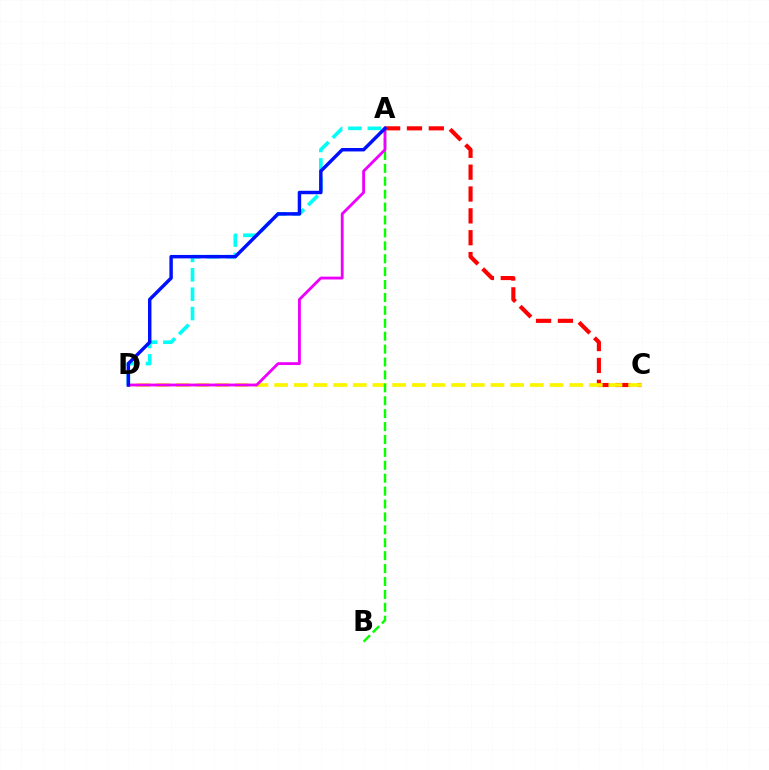{('A', 'C'): [{'color': '#ff0000', 'line_style': 'dashed', 'thickness': 2.97}], ('C', 'D'): [{'color': '#fcf500', 'line_style': 'dashed', 'thickness': 2.67}], ('A', 'B'): [{'color': '#08ff00', 'line_style': 'dashed', 'thickness': 1.75}], ('A', 'D'): [{'color': '#00fff6', 'line_style': 'dashed', 'thickness': 2.63}, {'color': '#ee00ff', 'line_style': 'solid', 'thickness': 2.03}, {'color': '#0010ff', 'line_style': 'solid', 'thickness': 2.48}]}